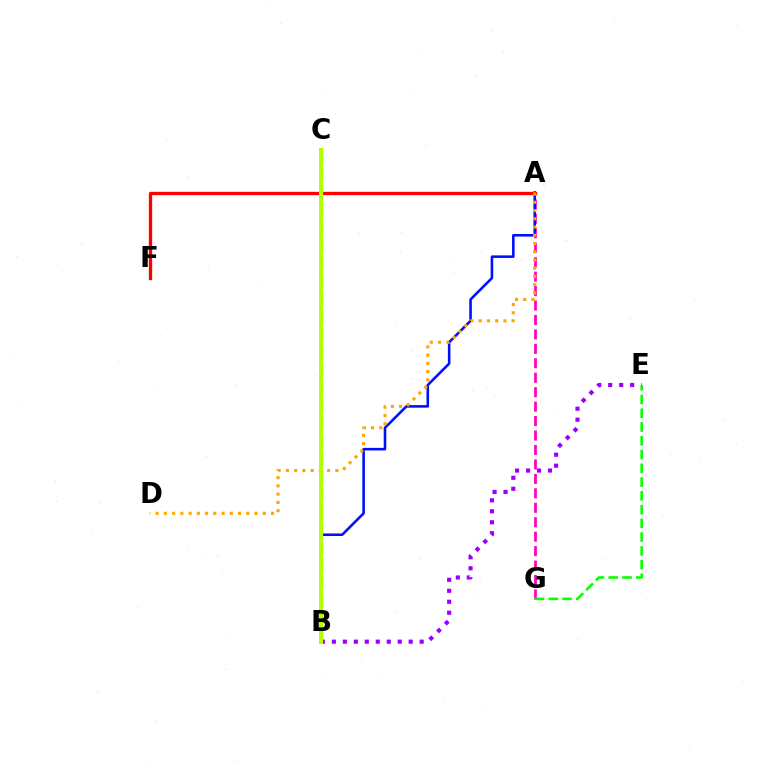{('B', 'E'): [{'color': '#9b00ff', 'line_style': 'dotted', 'thickness': 2.98}], ('A', 'G'): [{'color': '#ff00bd', 'line_style': 'dashed', 'thickness': 1.96}], ('E', 'G'): [{'color': '#08ff00', 'line_style': 'dashed', 'thickness': 1.87}], ('A', 'B'): [{'color': '#0010ff', 'line_style': 'solid', 'thickness': 1.86}], ('A', 'F'): [{'color': '#ff0000', 'line_style': 'solid', 'thickness': 2.38}], ('B', 'C'): [{'color': '#00ff9d', 'line_style': 'dashed', 'thickness': 2.41}, {'color': '#00b5ff', 'line_style': 'dotted', 'thickness': 2.12}, {'color': '#b3ff00', 'line_style': 'solid', 'thickness': 2.84}], ('A', 'D'): [{'color': '#ffa500', 'line_style': 'dotted', 'thickness': 2.24}]}